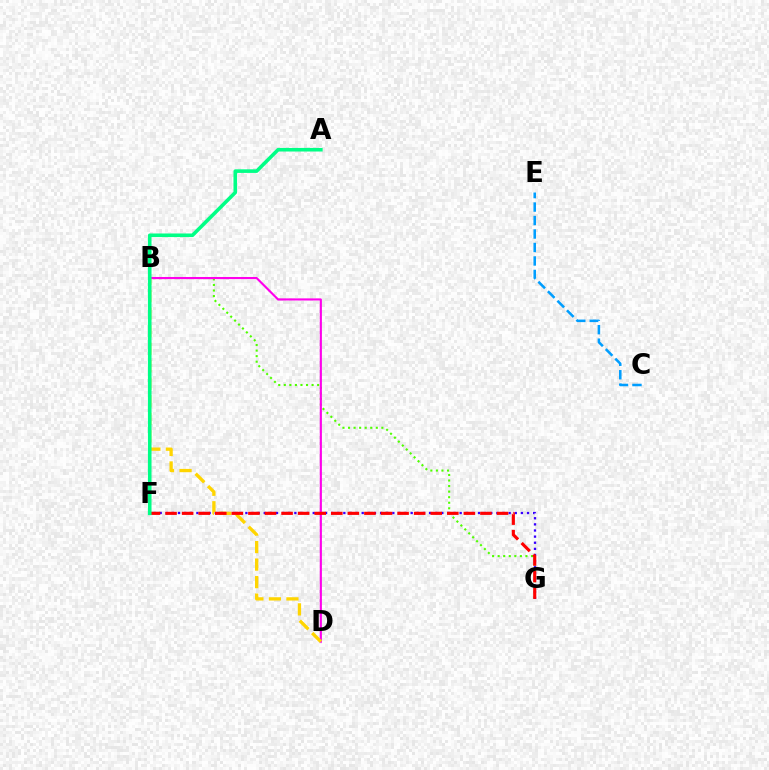{('B', 'G'): [{'color': '#4fff00', 'line_style': 'dotted', 'thickness': 1.51}], ('F', 'G'): [{'color': '#3700ff', 'line_style': 'dotted', 'thickness': 1.66}, {'color': '#ff0000', 'line_style': 'dashed', 'thickness': 2.25}], ('B', 'D'): [{'color': '#ff00ed', 'line_style': 'solid', 'thickness': 1.54}, {'color': '#ffd500', 'line_style': 'dashed', 'thickness': 2.38}], ('C', 'E'): [{'color': '#009eff', 'line_style': 'dashed', 'thickness': 1.83}], ('A', 'F'): [{'color': '#00ff86', 'line_style': 'solid', 'thickness': 2.59}]}